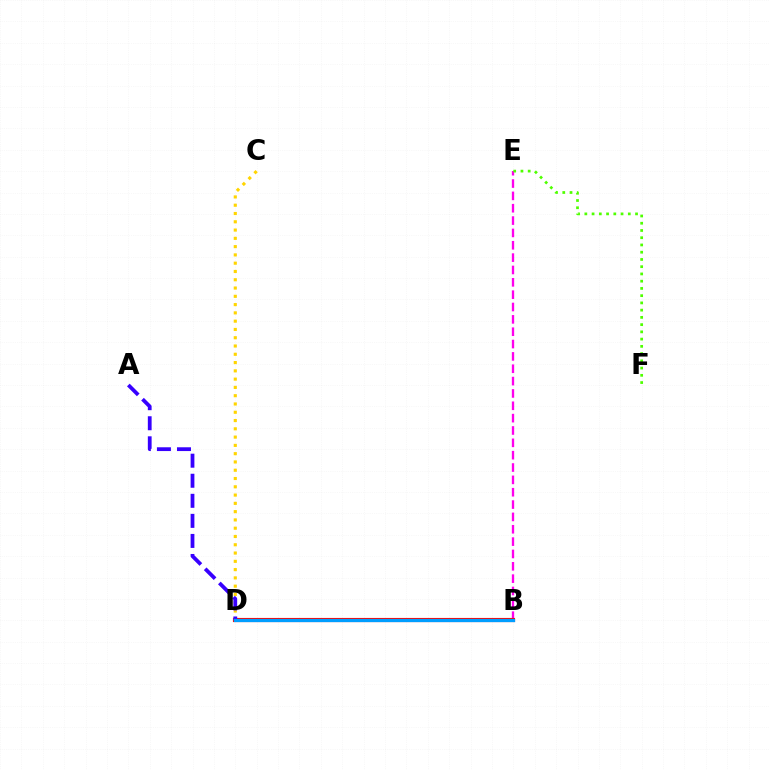{('B', 'E'): [{'color': '#ff00ed', 'line_style': 'dashed', 'thickness': 1.68}], ('B', 'D'): [{'color': '#00ff86', 'line_style': 'dotted', 'thickness': 1.93}, {'color': '#ff0000', 'line_style': 'solid', 'thickness': 2.97}, {'color': '#009eff', 'line_style': 'solid', 'thickness': 2.35}], ('E', 'F'): [{'color': '#4fff00', 'line_style': 'dotted', 'thickness': 1.97}], ('C', 'D'): [{'color': '#ffd500', 'line_style': 'dotted', 'thickness': 2.25}], ('A', 'D'): [{'color': '#3700ff', 'line_style': 'dashed', 'thickness': 2.72}]}